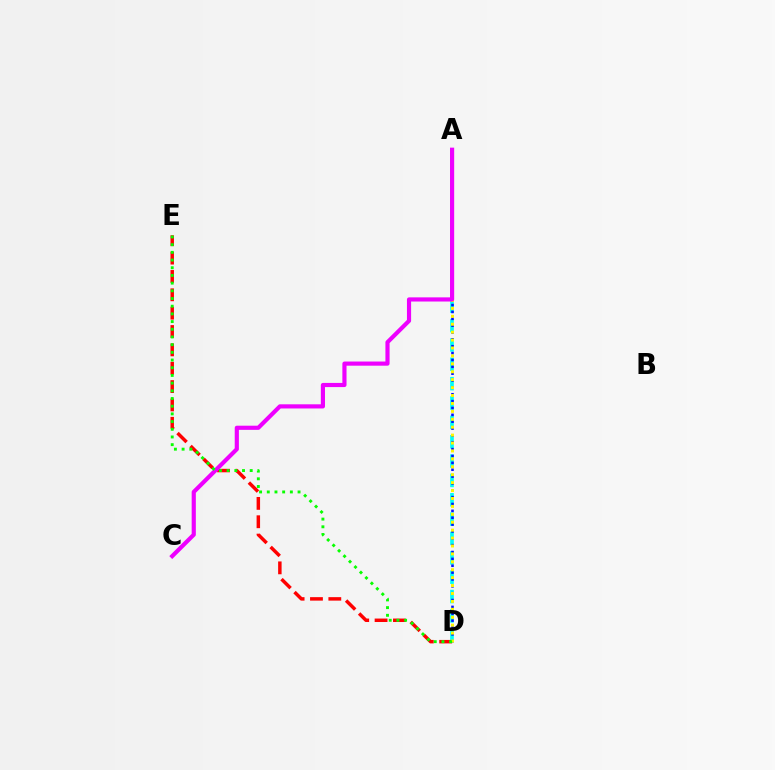{('A', 'D'): [{'color': '#00fff6', 'line_style': 'dashed', 'thickness': 2.63}, {'color': '#0010ff', 'line_style': 'dotted', 'thickness': 1.86}, {'color': '#fcf500', 'line_style': 'dotted', 'thickness': 2.15}], ('D', 'E'): [{'color': '#ff0000', 'line_style': 'dashed', 'thickness': 2.49}, {'color': '#08ff00', 'line_style': 'dotted', 'thickness': 2.09}], ('A', 'C'): [{'color': '#ee00ff', 'line_style': 'solid', 'thickness': 2.99}]}